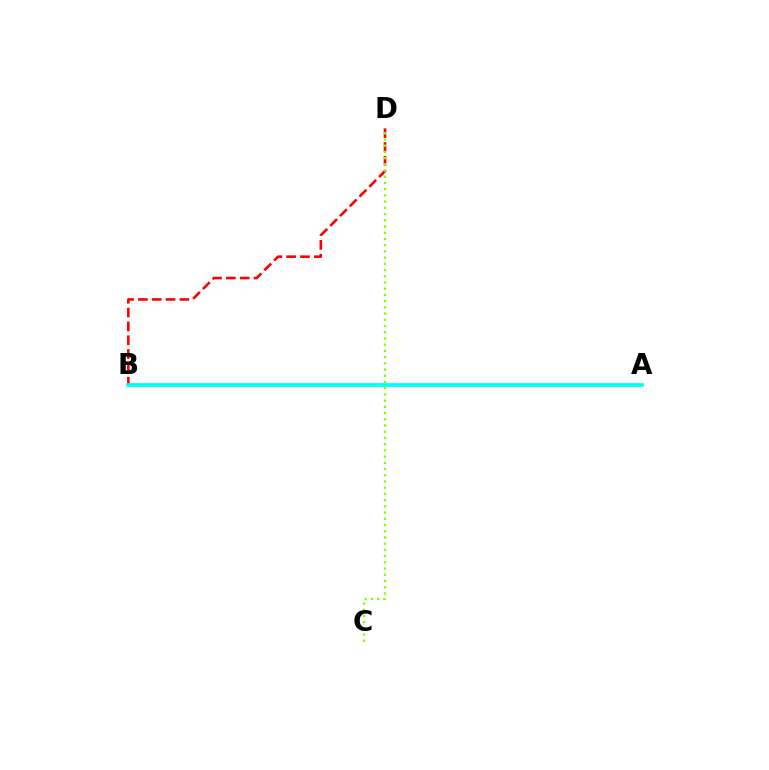{('A', 'B'): [{'color': '#7200ff', 'line_style': 'solid', 'thickness': 1.59}, {'color': '#00fff6', 'line_style': 'solid', 'thickness': 2.62}], ('B', 'D'): [{'color': '#ff0000', 'line_style': 'dashed', 'thickness': 1.88}], ('C', 'D'): [{'color': '#84ff00', 'line_style': 'dotted', 'thickness': 1.69}]}